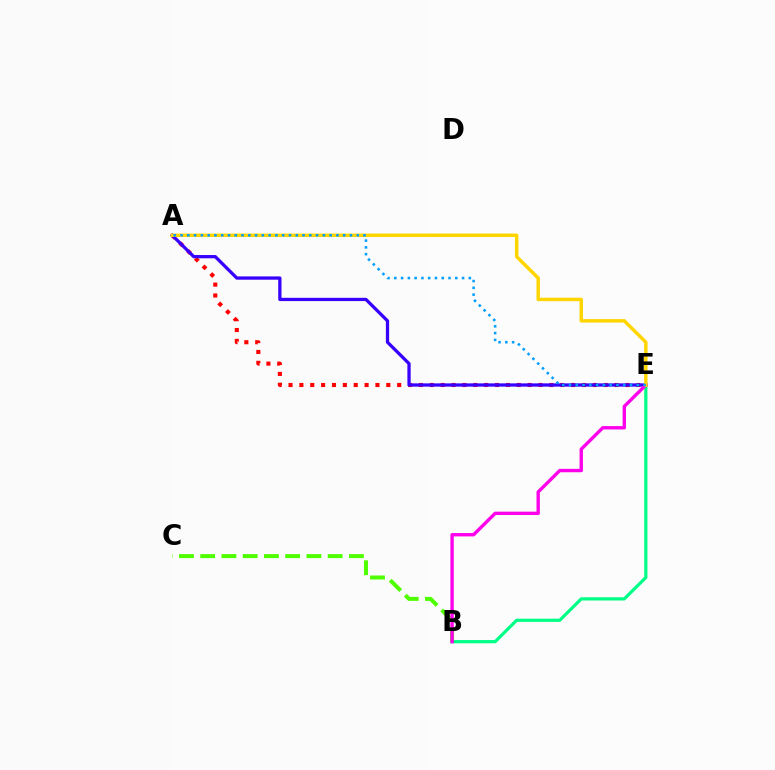{('B', 'E'): [{'color': '#00ff86', 'line_style': 'solid', 'thickness': 2.31}, {'color': '#ff00ed', 'line_style': 'solid', 'thickness': 2.43}], ('B', 'C'): [{'color': '#4fff00', 'line_style': 'dashed', 'thickness': 2.89}], ('A', 'E'): [{'color': '#ff0000', 'line_style': 'dotted', 'thickness': 2.95}, {'color': '#3700ff', 'line_style': 'solid', 'thickness': 2.35}, {'color': '#ffd500', 'line_style': 'solid', 'thickness': 2.49}, {'color': '#009eff', 'line_style': 'dotted', 'thickness': 1.84}]}